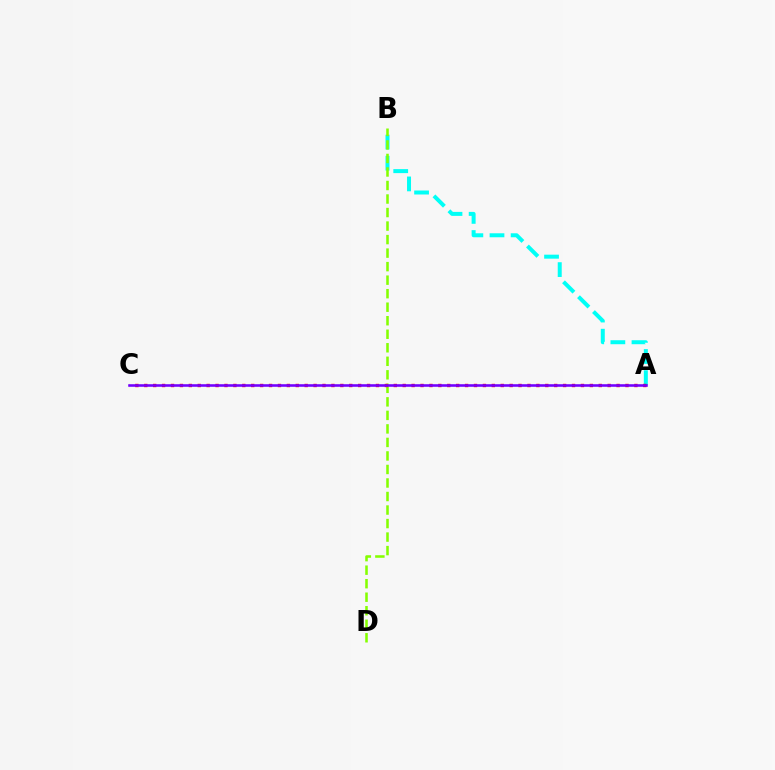{('A', 'B'): [{'color': '#00fff6', 'line_style': 'dashed', 'thickness': 2.87}], ('B', 'D'): [{'color': '#84ff00', 'line_style': 'dashed', 'thickness': 1.84}], ('A', 'C'): [{'color': '#ff0000', 'line_style': 'dotted', 'thickness': 2.42}, {'color': '#7200ff', 'line_style': 'solid', 'thickness': 1.86}]}